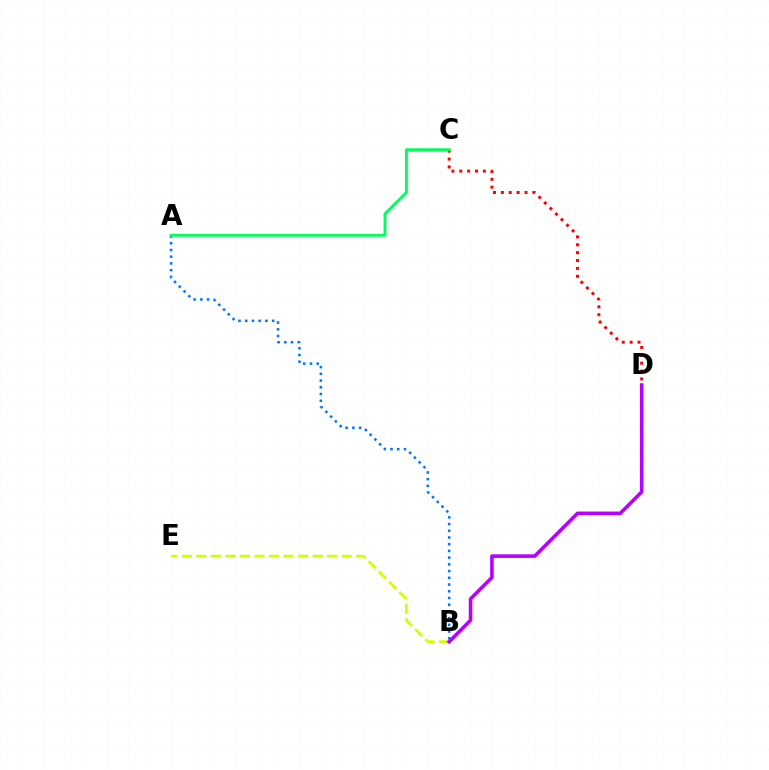{('B', 'E'): [{'color': '#d1ff00', 'line_style': 'dashed', 'thickness': 1.97}], ('B', 'D'): [{'color': '#b900ff', 'line_style': 'solid', 'thickness': 2.58}], ('C', 'D'): [{'color': '#ff0000', 'line_style': 'dotted', 'thickness': 2.14}], ('A', 'B'): [{'color': '#0074ff', 'line_style': 'dotted', 'thickness': 1.83}], ('A', 'C'): [{'color': '#00ff5c', 'line_style': 'solid', 'thickness': 2.1}]}